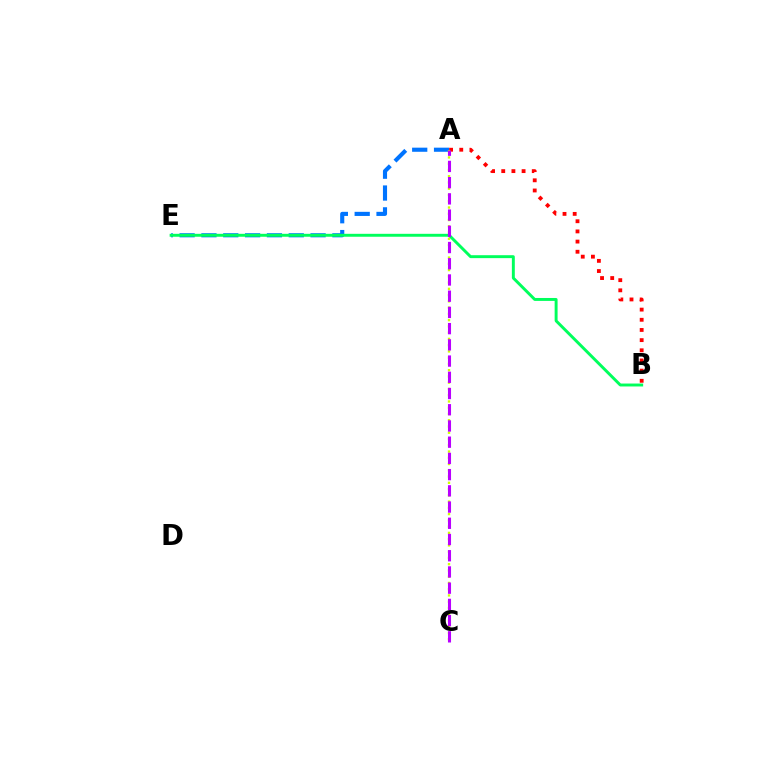{('A', 'E'): [{'color': '#0074ff', 'line_style': 'dashed', 'thickness': 2.97}], ('A', 'B'): [{'color': '#ff0000', 'line_style': 'dotted', 'thickness': 2.76}], ('A', 'C'): [{'color': '#d1ff00', 'line_style': 'dotted', 'thickness': 1.7}, {'color': '#b900ff', 'line_style': 'dashed', 'thickness': 2.2}], ('B', 'E'): [{'color': '#00ff5c', 'line_style': 'solid', 'thickness': 2.11}]}